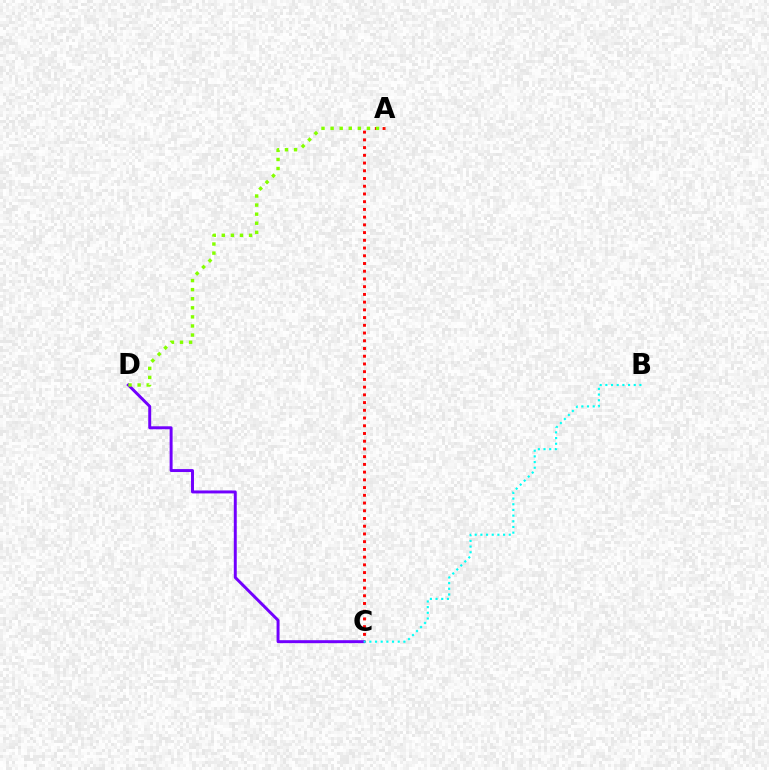{('A', 'C'): [{'color': '#ff0000', 'line_style': 'dotted', 'thickness': 2.1}], ('C', 'D'): [{'color': '#7200ff', 'line_style': 'solid', 'thickness': 2.13}], ('B', 'C'): [{'color': '#00fff6', 'line_style': 'dotted', 'thickness': 1.54}], ('A', 'D'): [{'color': '#84ff00', 'line_style': 'dotted', 'thickness': 2.47}]}